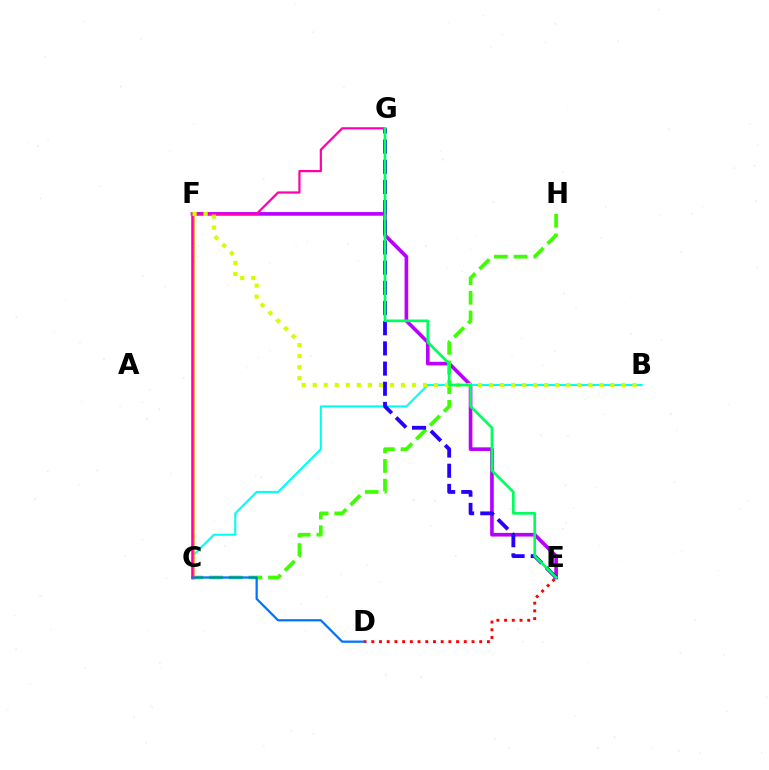{('E', 'F'): [{'color': '#b900ff', 'line_style': 'solid', 'thickness': 2.62}], ('C', 'H'): [{'color': '#3dff00', 'line_style': 'dashed', 'thickness': 2.67}], ('B', 'C'): [{'color': '#00fff6', 'line_style': 'solid', 'thickness': 1.51}], ('E', 'G'): [{'color': '#2500ff', 'line_style': 'dashed', 'thickness': 2.74}, {'color': '#00ff5c', 'line_style': 'solid', 'thickness': 1.93}], ('C', 'F'): [{'color': '#ff9400', 'line_style': 'solid', 'thickness': 2.53}], ('C', 'G'): [{'color': '#ff00ac', 'line_style': 'solid', 'thickness': 1.6}], ('B', 'F'): [{'color': '#d1ff00', 'line_style': 'dotted', 'thickness': 3.0}], ('D', 'E'): [{'color': '#ff0000', 'line_style': 'dotted', 'thickness': 2.09}], ('C', 'D'): [{'color': '#0074ff', 'line_style': 'solid', 'thickness': 1.62}]}